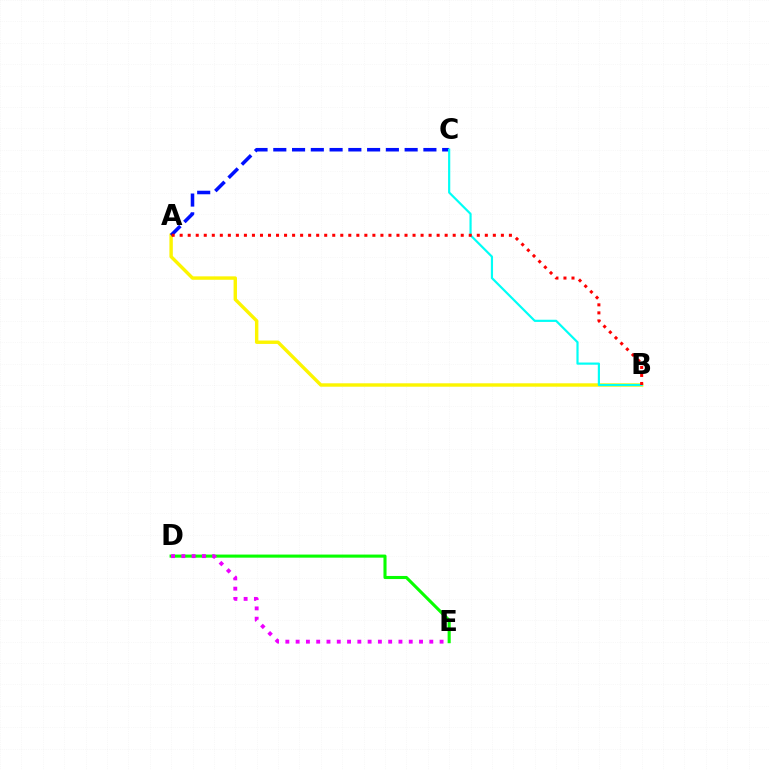{('A', 'B'): [{'color': '#fcf500', 'line_style': 'solid', 'thickness': 2.45}, {'color': '#ff0000', 'line_style': 'dotted', 'thickness': 2.18}], ('A', 'C'): [{'color': '#0010ff', 'line_style': 'dashed', 'thickness': 2.55}], ('B', 'C'): [{'color': '#00fff6', 'line_style': 'solid', 'thickness': 1.57}], ('D', 'E'): [{'color': '#08ff00', 'line_style': 'solid', 'thickness': 2.22}, {'color': '#ee00ff', 'line_style': 'dotted', 'thickness': 2.79}]}